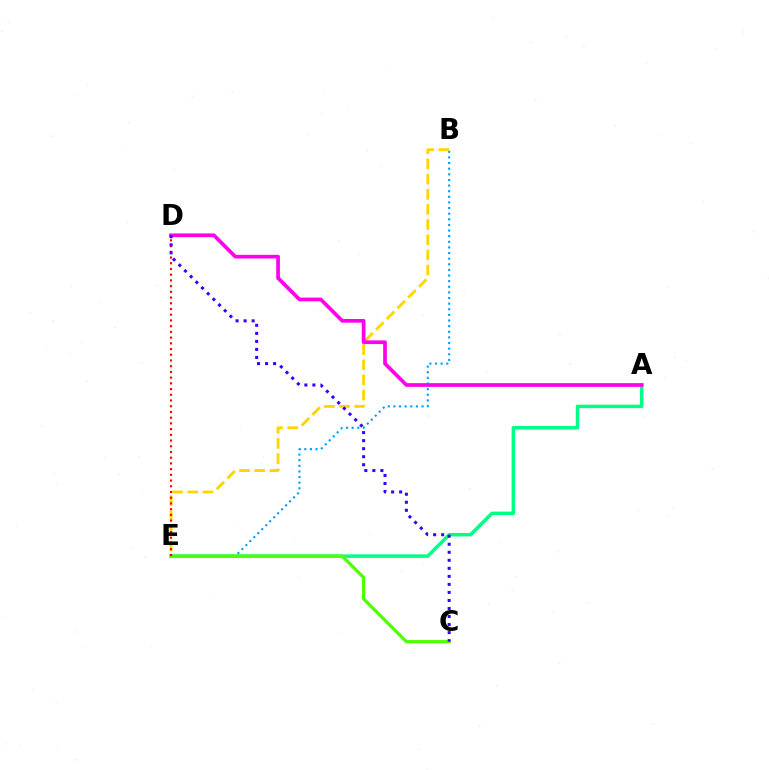{('B', 'E'): [{'color': '#009eff', 'line_style': 'dotted', 'thickness': 1.53}, {'color': '#ffd500', 'line_style': 'dashed', 'thickness': 2.06}], ('A', 'E'): [{'color': '#00ff86', 'line_style': 'solid', 'thickness': 2.51}], ('C', 'E'): [{'color': '#4fff00', 'line_style': 'solid', 'thickness': 2.29}], ('D', 'E'): [{'color': '#ff0000', 'line_style': 'dotted', 'thickness': 1.55}], ('A', 'D'): [{'color': '#ff00ed', 'line_style': 'solid', 'thickness': 2.66}], ('C', 'D'): [{'color': '#3700ff', 'line_style': 'dotted', 'thickness': 2.18}]}